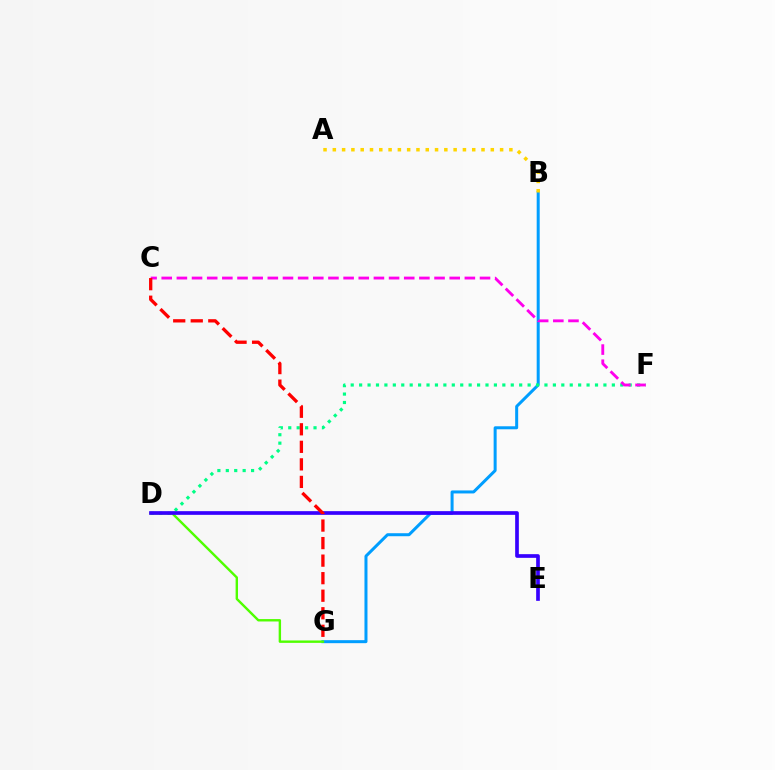{('B', 'G'): [{'color': '#009eff', 'line_style': 'solid', 'thickness': 2.16}], ('A', 'B'): [{'color': '#ffd500', 'line_style': 'dotted', 'thickness': 2.52}], ('D', 'F'): [{'color': '#00ff86', 'line_style': 'dotted', 'thickness': 2.29}], ('D', 'G'): [{'color': '#4fff00', 'line_style': 'solid', 'thickness': 1.73}], ('D', 'E'): [{'color': '#3700ff', 'line_style': 'solid', 'thickness': 2.65}], ('C', 'F'): [{'color': '#ff00ed', 'line_style': 'dashed', 'thickness': 2.06}], ('C', 'G'): [{'color': '#ff0000', 'line_style': 'dashed', 'thickness': 2.38}]}